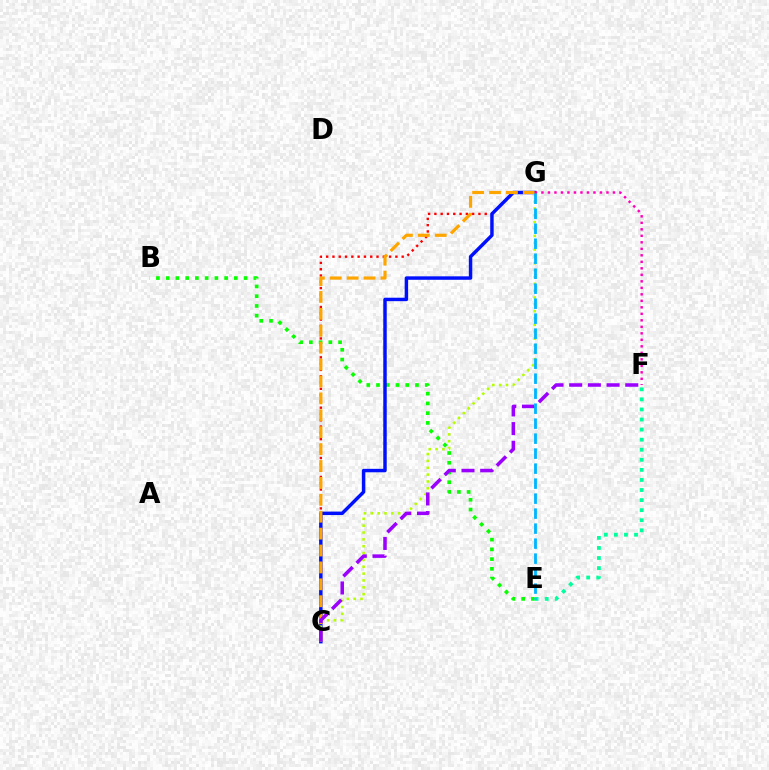{('B', 'E'): [{'color': '#08ff00', 'line_style': 'dotted', 'thickness': 2.65}], ('E', 'F'): [{'color': '#00ff9d', 'line_style': 'dotted', 'thickness': 2.74}], ('C', 'G'): [{'color': '#ff0000', 'line_style': 'dotted', 'thickness': 1.71}, {'color': '#0010ff', 'line_style': 'solid', 'thickness': 2.48}, {'color': '#b3ff00', 'line_style': 'dotted', 'thickness': 1.86}, {'color': '#ffa500', 'line_style': 'dashed', 'thickness': 2.3}], ('F', 'G'): [{'color': '#ff00bd', 'line_style': 'dotted', 'thickness': 1.77}], ('C', 'F'): [{'color': '#9b00ff', 'line_style': 'dashed', 'thickness': 2.54}], ('E', 'G'): [{'color': '#00b5ff', 'line_style': 'dashed', 'thickness': 2.04}]}